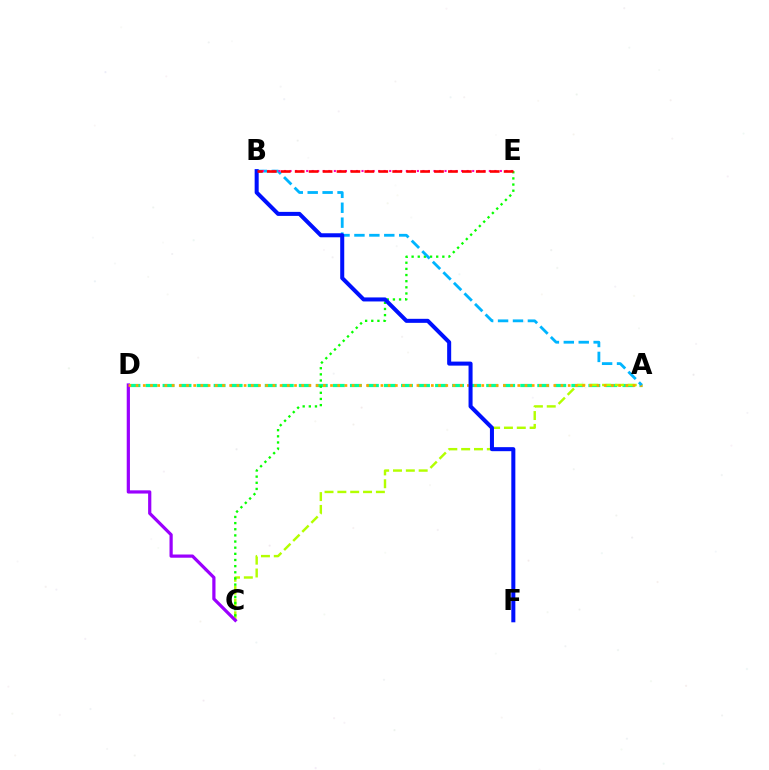{('A', 'D'): [{'color': '#00ff9d', 'line_style': 'dashed', 'thickness': 2.31}, {'color': '#ffa500', 'line_style': 'dotted', 'thickness': 1.96}], ('A', 'C'): [{'color': '#b3ff00', 'line_style': 'dashed', 'thickness': 1.74}], ('C', 'E'): [{'color': '#08ff00', 'line_style': 'dotted', 'thickness': 1.67}], ('C', 'D'): [{'color': '#9b00ff', 'line_style': 'solid', 'thickness': 2.31}], ('A', 'B'): [{'color': '#00b5ff', 'line_style': 'dashed', 'thickness': 2.03}], ('B', 'E'): [{'color': '#ff00bd', 'line_style': 'dotted', 'thickness': 1.5}, {'color': '#ff0000', 'line_style': 'dashed', 'thickness': 1.89}], ('B', 'F'): [{'color': '#0010ff', 'line_style': 'solid', 'thickness': 2.9}]}